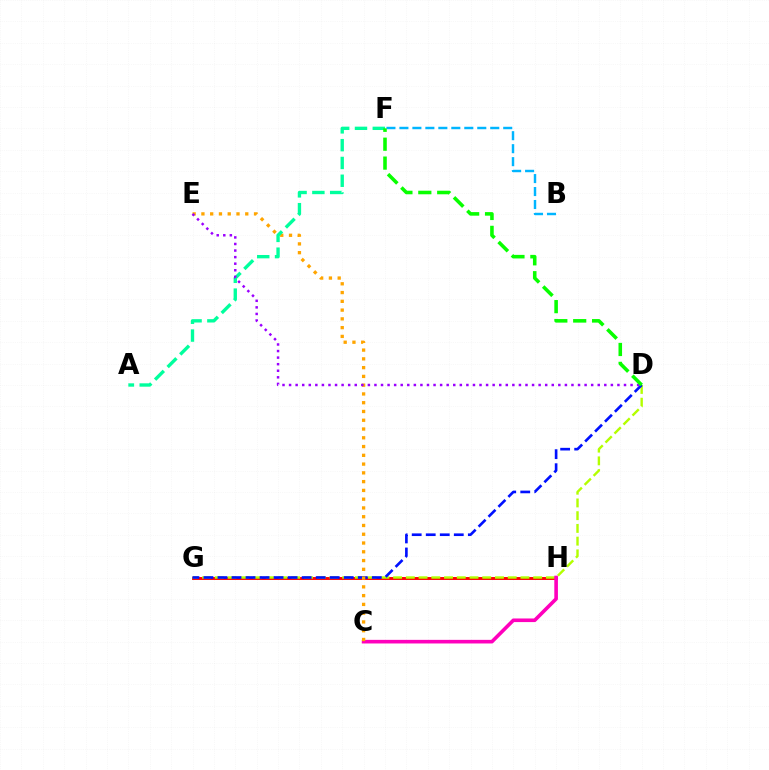{('B', 'F'): [{'color': '#00b5ff', 'line_style': 'dashed', 'thickness': 1.76}], ('G', 'H'): [{'color': '#ff0000', 'line_style': 'solid', 'thickness': 2.09}], ('D', 'G'): [{'color': '#b3ff00', 'line_style': 'dashed', 'thickness': 1.73}, {'color': '#0010ff', 'line_style': 'dashed', 'thickness': 1.91}], ('C', 'H'): [{'color': '#ff00bd', 'line_style': 'solid', 'thickness': 2.6}], ('C', 'E'): [{'color': '#ffa500', 'line_style': 'dotted', 'thickness': 2.38}], ('A', 'F'): [{'color': '#00ff9d', 'line_style': 'dashed', 'thickness': 2.42}], ('D', 'E'): [{'color': '#9b00ff', 'line_style': 'dotted', 'thickness': 1.78}], ('D', 'F'): [{'color': '#08ff00', 'line_style': 'dashed', 'thickness': 2.57}]}